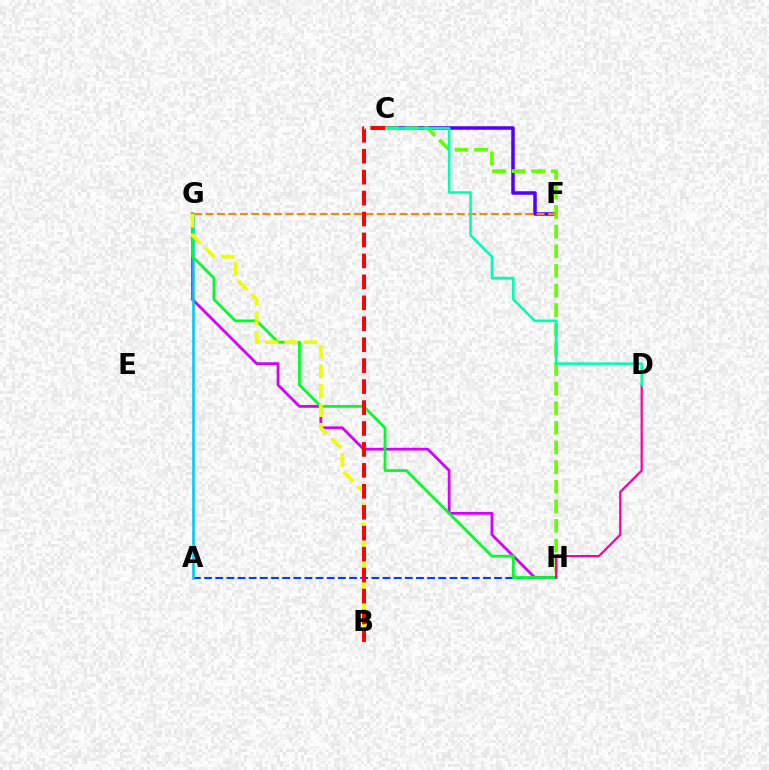{('A', 'H'): [{'color': '#003fff', 'line_style': 'dashed', 'thickness': 1.52}], ('G', 'H'): [{'color': '#d600ff', 'line_style': 'solid', 'thickness': 2.0}, {'color': '#00ff27', 'line_style': 'solid', 'thickness': 1.98}], ('C', 'F'): [{'color': '#4f00ff', 'line_style': 'solid', 'thickness': 2.53}], ('C', 'H'): [{'color': '#66ff00', 'line_style': 'dashed', 'thickness': 2.67}], ('A', 'G'): [{'color': '#00c7ff', 'line_style': 'solid', 'thickness': 1.85}], ('D', 'H'): [{'color': '#ff00a0', 'line_style': 'solid', 'thickness': 1.61}], ('F', 'G'): [{'color': '#ff8800', 'line_style': 'dashed', 'thickness': 1.55}], ('B', 'G'): [{'color': '#eeff00', 'line_style': 'dashed', 'thickness': 2.65}], ('C', 'D'): [{'color': '#00ffaf', 'line_style': 'solid', 'thickness': 1.85}], ('B', 'C'): [{'color': '#ff0000', 'line_style': 'dashed', 'thickness': 2.85}]}